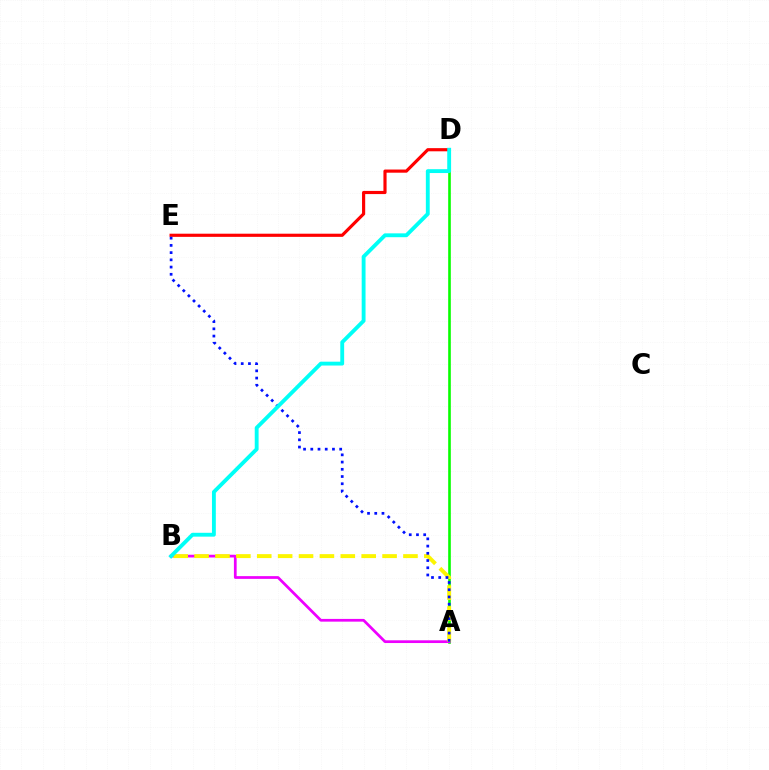{('A', 'D'): [{'color': '#08ff00', 'line_style': 'solid', 'thickness': 1.9}], ('A', 'B'): [{'color': '#ee00ff', 'line_style': 'solid', 'thickness': 1.97}, {'color': '#fcf500', 'line_style': 'dashed', 'thickness': 2.84}], ('D', 'E'): [{'color': '#ff0000', 'line_style': 'solid', 'thickness': 2.28}], ('A', 'E'): [{'color': '#0010ff', 'line_style': 'dotted', 'thickness': 1.96}], ('B', 'D'): [{'color': '#00fff6', 'line_style': 'solid', 'thickness': 2.77}]}